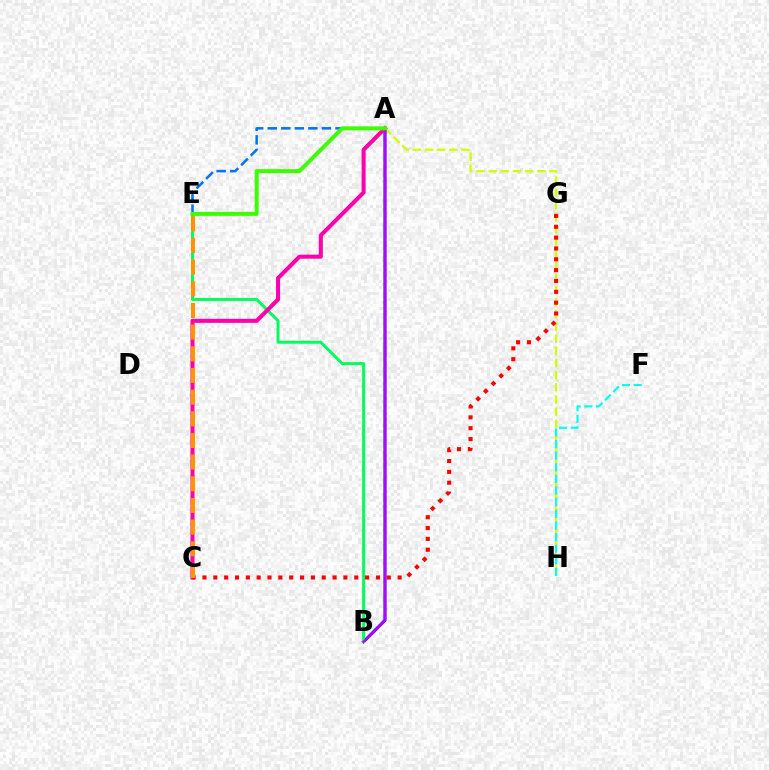{('A', 'H'): [{'color': '#d1ff00', 'line_style': 'dashed', 'thickness': 1.65}], ('A', 'B'): [{'color': '#2500ff', 'line_style': 'solid', 'thickness': 2.2}, {'color': '#b900ff', 'line_style': 'solid', 'thickness': 1.61}], ('B', 'E'): [{'color': '#00ff5c', 'line_style': 'solid', 'thickness': 2.15}], ('A', 'E'): [{'color': '#0074ff', 'line_style': 'dashed', 'thickness': 1.84}, {'color': '#3dff00', 'line_style': 'solid', 'thickness': 2.87}], ('F', 'H'): [{'color': '#00fff6', 'line_style': 'dashed', 'thickness': 1.58}], ('A', 'C'): [{'color': '#ff00ac', 'line_style': 'solid', 'thickness': 2.92}], ('C', 'G'): [{'color': '#ff0000', 'line_style': 'dotted', 'thickness': 2.95}], ('C', 'E'): [{'color': '#ff9400', 'line_style': 'dashed', 'thickness': 2.94}]}